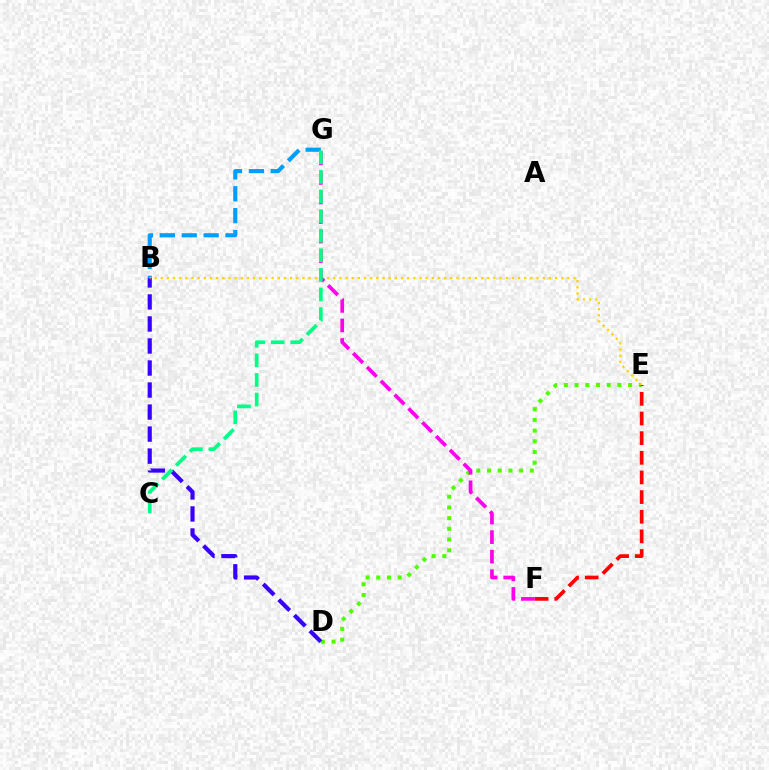{('B', 'G'): [{'color': '#009eff', 'line_style': 'dashed', 'thickness': 2.97}], ('D', 'E'): [{'color': '#4fff00', 'line_style': 'dotted', 'thickness': 2.91}], ('B', 'D'): [{'color': '#3700ff', 'line_style': 'dashed', 'thickness': 2.99}], ('E', 'F'): [{'color': '#ff0000', 'line_style': 'dashed', 'thickness': 2.67}], ('B', 'E'): [{'color': '#ffd500', 'line_style': 'dotted', 'thickness': 1.67}], ('F', 'G'): [{'color': '#ff00ed', 'line_style': 'dashed', 'thickness': 2.66}], ('C', 'G'): [{'color': '#00ff86', 'line_style': 'dashed', 'thickness': 2.66}]}